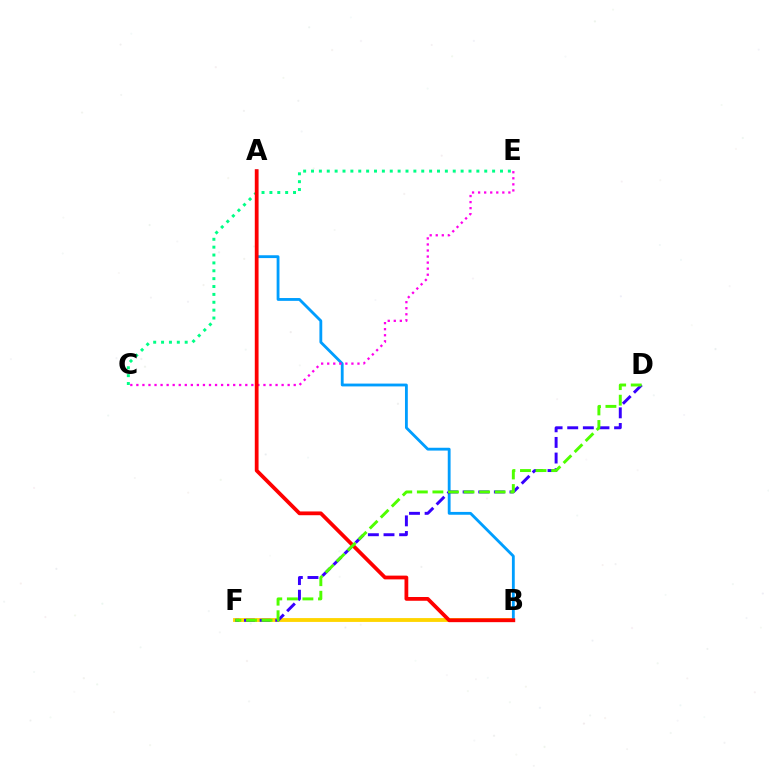{('B', 'F'): [{'color': '#ffd500', 'line_style': 'solid', 'thickness': 2.76}], ('C', 'E'): [{'color': '#00ff86', 'line_style': 'dotted', 'thickness': 2.14}, {'color': '#ff00ed', 'line_style': 'dotted', 'thickness': 1.64}], ('A', 'B'): [{'color': '#009eff', 'line_style': 'solid', 'thickness': 2.04}, {'color': '#ff0000', 'line_style': 'solid', 'thickness': 2.71}], ('D', 'F'): [{'color': '#3700ff', 'line_style': 'dashed', 'thickness': 2.12}, {'color': '#4fff00', 'line_style': 'dashed', 'thickness': 2.11}]}